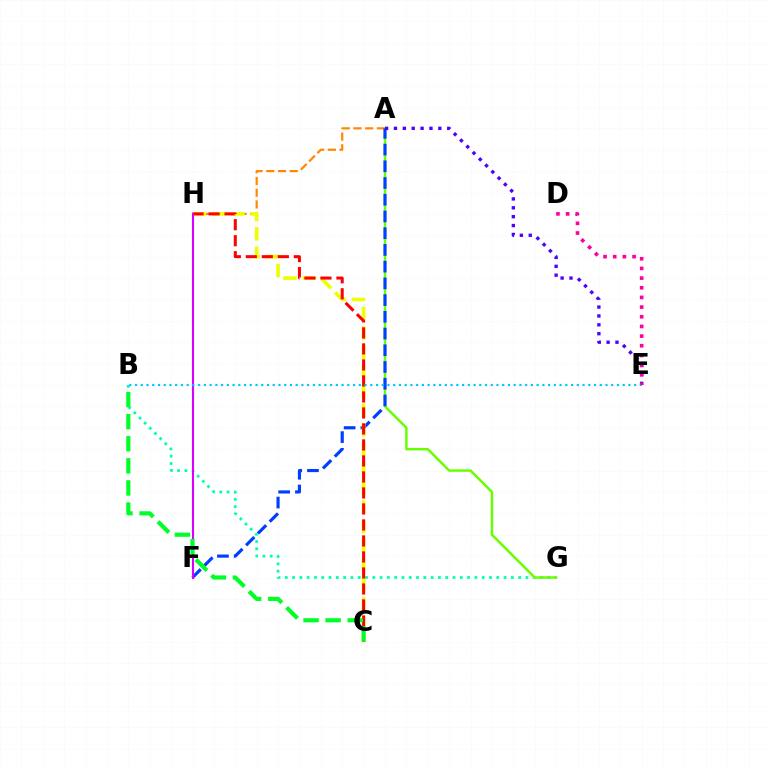{('B', 'G'): [{'color': '#00ffaf', 'line_style': 'dotted', 'thickness': 1.98}], ('A', 'H'): [{'color': '#ff8800', 'line_style': 'dashed', 'thickness': 1.59}], ('A', 'G'): [{'color': '#66ff00', 'line_style': 'solid', 'thickness': 1.76}], ('A', 'F'): [{'color': '#003fff', 'line_style': 'dashed', 'thickness': 2.27}], ('C', 'H'): [{'color': '#eeff00', 'line_style': 'dashed', 'thickness': 2.63}, {'color': '#ff0000', 'line_style': 'dashed', 'thickness': 2.17}], ('F', 'H'): [{'color': '#d600ff', 'line_style': 'solid', 'thickness': 1.51}], ('B', 'C'): [{'color': '#00ff27', 'line_style': 'dashed', 'thickness': 3.0}], ('B', 'E'): [{'color': '#00c7ff', 'line_style': 'dotted', 'thickness': 1.56}], ('A', 'E'): [{'color': '#4f00ff', 'line_style': 'dotted', 'thickness': 2.41}], ('D', 'E'): [{'color': '#ff00a0', 'line_style': 'dotted', 'thickness': 2.63}]}